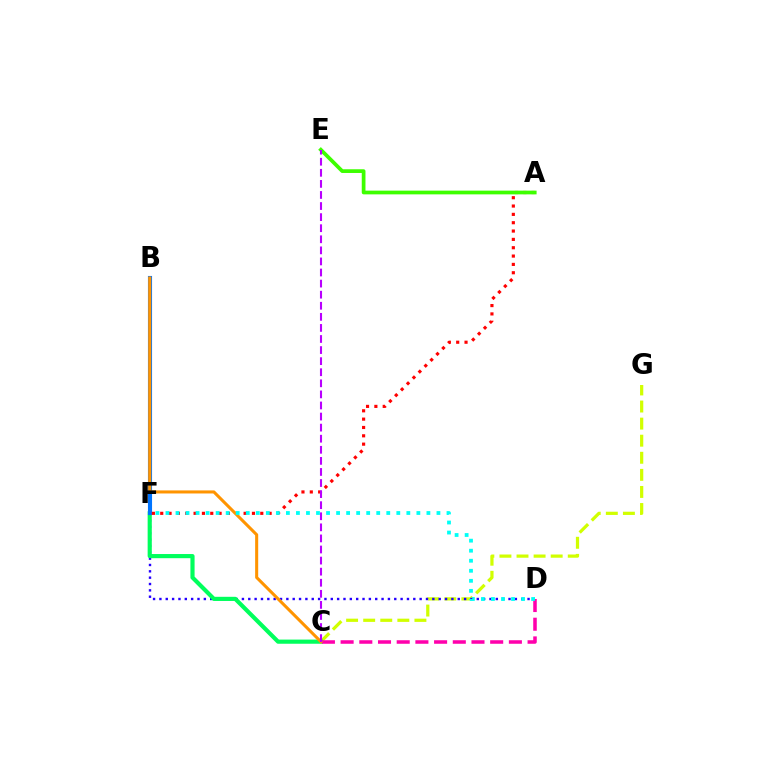{('C', 'G'): [{'color': '#d1ff00', 'line_style': 'dashed', 'thickness': 2.32}], ('D', 'F'): [{'color': '#2500ff', 'line_style': 'dotted', 'thickness': 1.72}, {'color': '#00fff6', 'line_style': 'dotted', 'thickness': 2.73}], ('C', 'F'): [{'color': '#00ff5c', 'line_style': 'solid', 'thickness': 2.99}], ('B', 'F'): [{'color': '#0074ff', 'line_style': 'solid', 'thickness': 2.96}], ('A', 'F'): [{'color': '#ff0000', 'line_style': 'dotted', 'thickness': 2.27}], ('A', 'E'): [{'color': '#3dff00', 'line_style': 'solid', 'thickness': 2.68}], ('C', 'D'): [{'color': '#ff00ac', 'line_style': 'dashed', 'thickness': 2.54}], ('B', 'C'): [{'color': '#ff9400', 'line_style': 'solid', 'thickness': 2.2}], ('C', 'E'): [{'color': '#b900ff', 'line_style': 'dashed', 'thickness': 1.51}]}